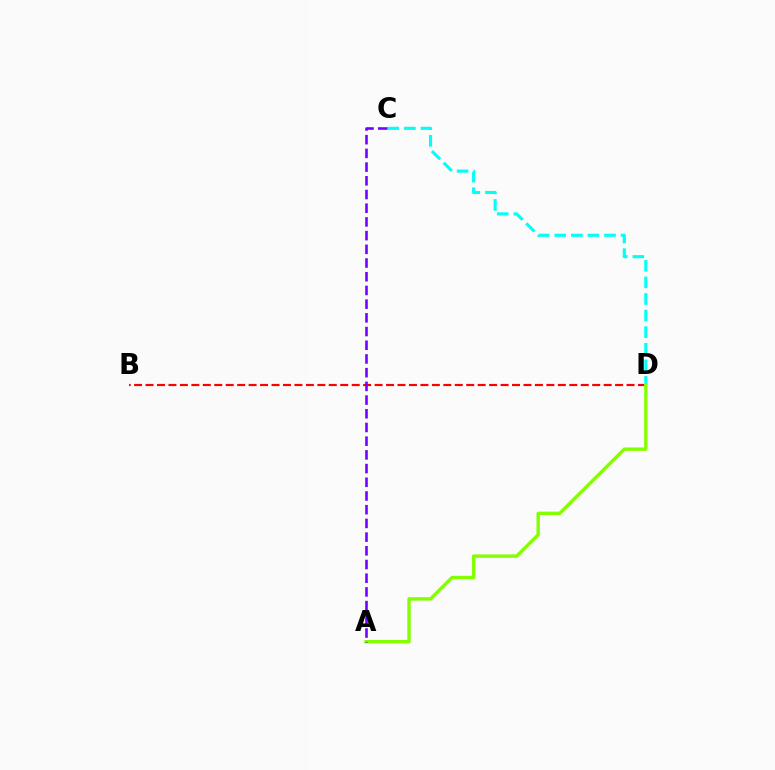{('B', 'D'): [{'color': '#ff0000', 'line_style': 'dashed', 'thickness': 1.56}], ('C', 'D'): [{'color': '#00fff6', 'line_style': 'dashed', 'thickness': 2.25}], ('A', 'D'): [{'color': '#84ff00', 'line_style': 'solid', 'thickness': 2.44}], ('A', 'C'): [{'color': '#7200ff', 'line_style': 'dashed', 'thickness': 1.86}]}